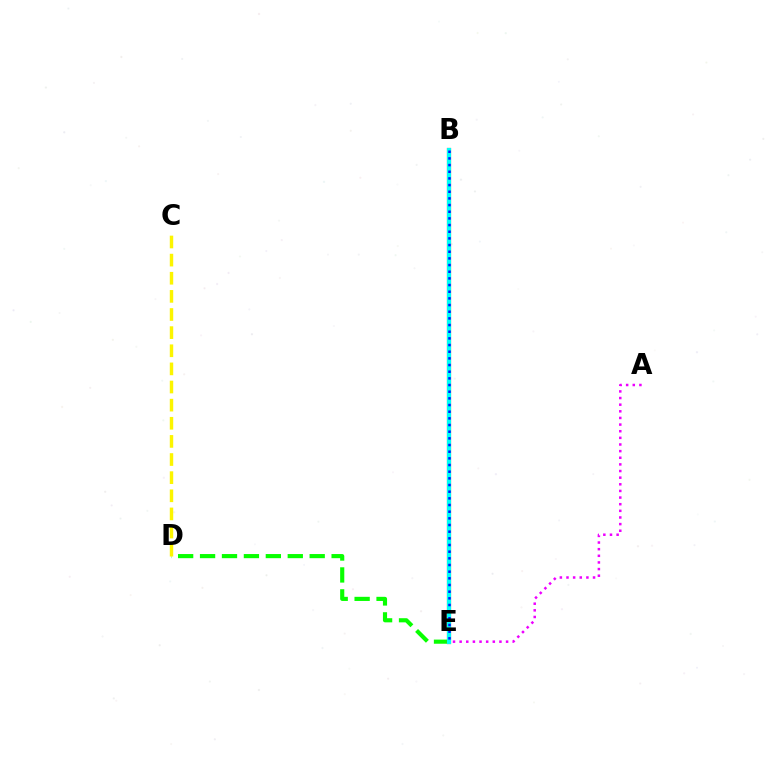{('D', 'E'): [{'color': '#08ff00', 'line_style': 'dashed', 'thickness': 2.98}], ('C', 'D'): [{'color': '#fcf500', 'line_style': 'dashed', 'thickness': 2.46}], ('B', 'E'): [{'color': '#ff0000', 'line_style': 'solid', 'thickness': 2.99}, {'color': '#00fff6', 'line_style': 'solid', 'thickness': 2.99}, {'color': '#0010ff', 'line_style': 'dotted', 'thickness': 1.81}], ('A', 'E'): [{'color': '#ee00ff', 'line_style': 'dotted', 'thickness': 1.8}]}